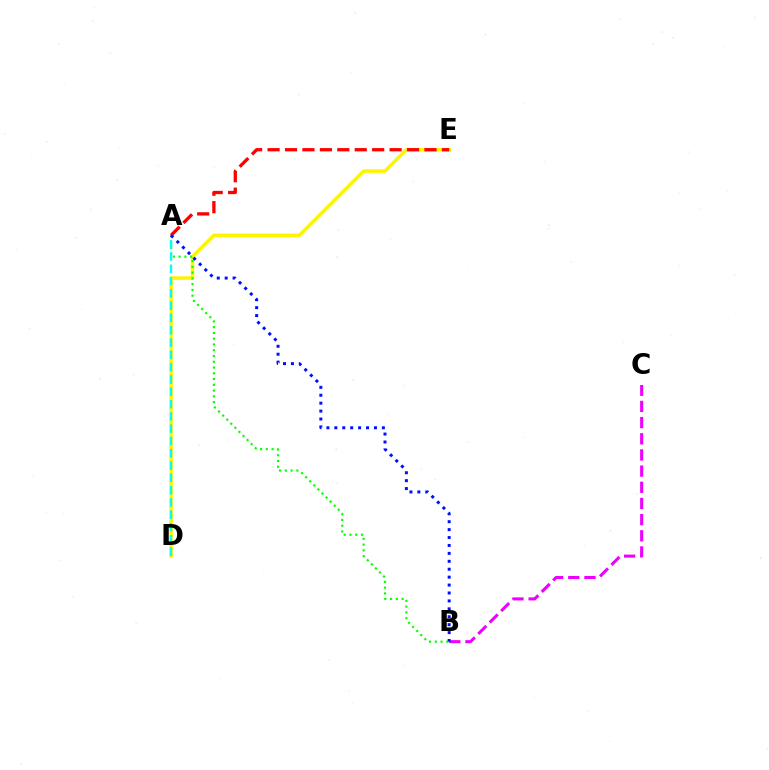{('D', 'E'): [{'color': '#fcf500', 'line_style': 'solid', 'thickness': 2.53}], ('A', 'B'): [{'color': '#08ff00', 'line_style': 'dotted', 'thickness': 1.57}, {'color': '#0010ff', 'line_style': 'dotted', 'thickness': 2.15}], ('A', 'E'): [{'color': '#ff0000', 'line_style': 'dashed', 'thickness': 2.37}], ('B', 'C'): [{'color': '#ee00ff', 'line_style': 'dashed', 'thickness': 2.2}], ('A', 'D'): [{'color': '#00fff6', 'line_style': 'dashed', 'thickness': 1.67}]}